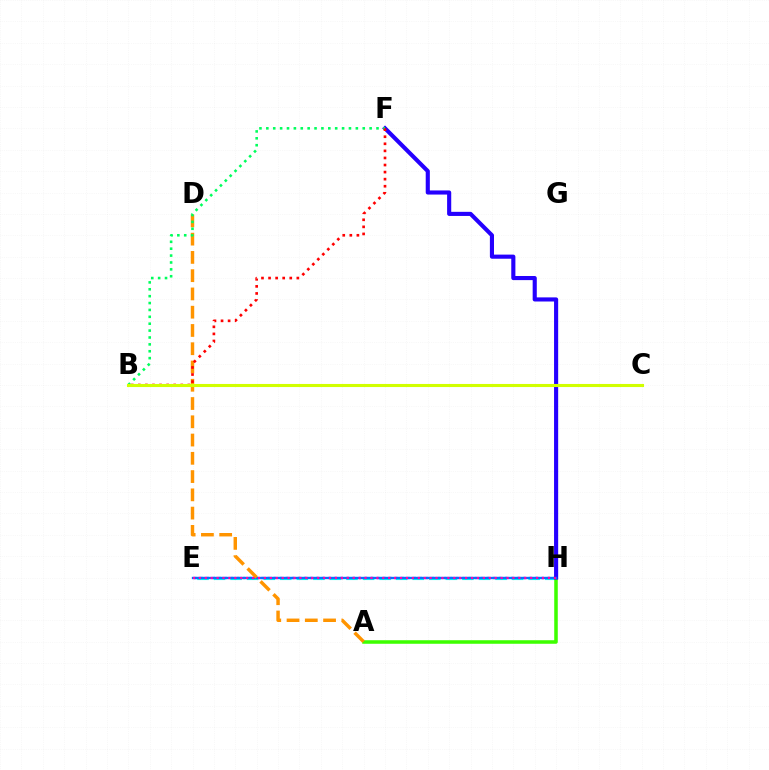{('E', 'H'): [{'color': '#b900ff', 'line_style': 'dotted', 'thickness': 1.65}, {'color': '#00fff6', 'line_style': 'dashed', 'thickness': 2.25}, {'color': '#0074ff', 'line_style': 'solid', 'thickness': 1.69}, {'color': '#ff00ac', 'line_style': 'dotted', 'thickness': 1.61}], ('A', 'H'): [{'color': '#3dff00', 'line_style': 'solid', 'thickness': 2.55}], ('F', 'H'): [{'color': '#2500ff', 'line_style': 'solid', 'thickness': 2.96}], ('A', 'D'): [{'color': '#ff9400', 'line_style': 'dashed', 'thickness': 2.48}], ('B', 'F'): [{'color': '#00ff5c', 'line_style': 'dotted', 'thickness': 1.87}, {'color': '#ff0000', 'line_style': 'dotted', 'thickness': 1.92}], ('B', 'C'): [{'color': '#d1ff00', 'line_style': 'solid', 'thickness': 2.22}]}